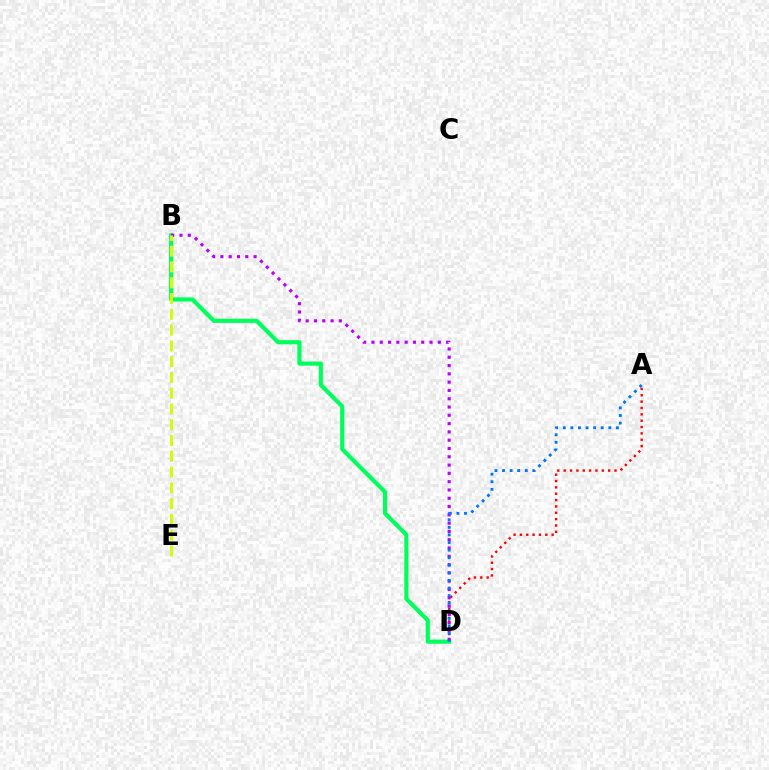{('A', 'D'): [{'color': '#ff0000', 'line_style': 'dotted', 'thickness': 1.73}, {'color': '#0074ff', 'line_style': 'dotted', 'thickness': 2.06}], ('B', 'D'): [{'color': '#00ff5c', 'line_style': 'solid', 'thickness': 2.99}, {'color': '#b900ff', 'line_style': 'dotted', 'thickness': 2.25}], ('B', 'E'): [{'color': '#d1ff00', 'line_style': 'dashed', 'thickness': 2.14}]}